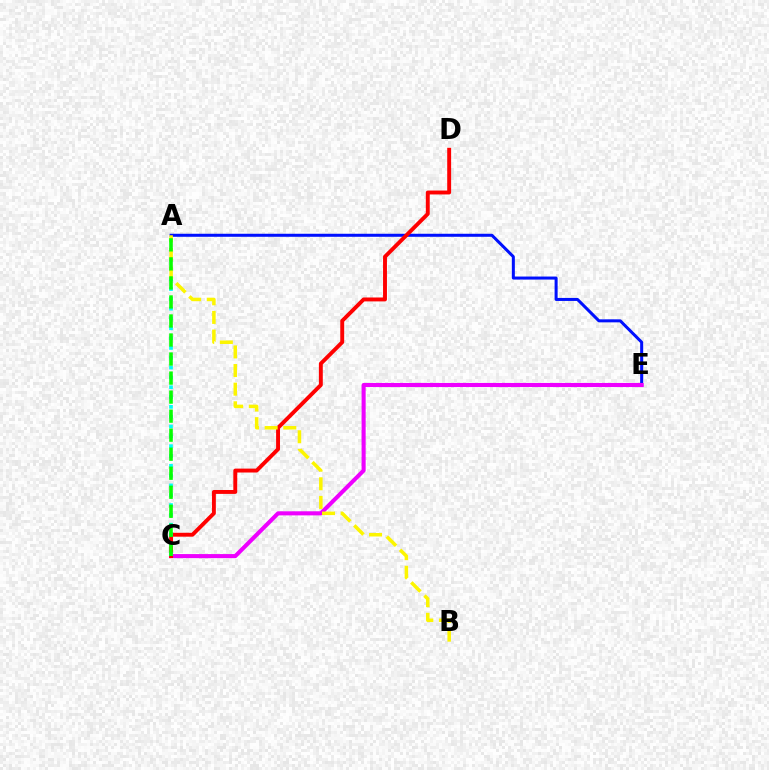{('A', 'E'): [{'color': '#0010ff', 'line_style': 'solid', 'thickness': 2.18}], ('C', 'E'): [{'color': '#ee00ff', 'line_style': 'solid', 'thickness': 2.94}], ('C', 'D'): [{'color': '#ff0000', 'line_style': 'solid', 'thickness': 2.81}], ('A', 'C'): [{'color': '#00fff6', 'line_style': 'dotted', 'thickness': 2.67}, {'color': '#08ff00', 'line_style': 'dashed', 'thickness': 2.59}], ('A', 'B'): [{'color': '#fcf500', 'line_style': 'dashed', 'thickness': 2.53}]}